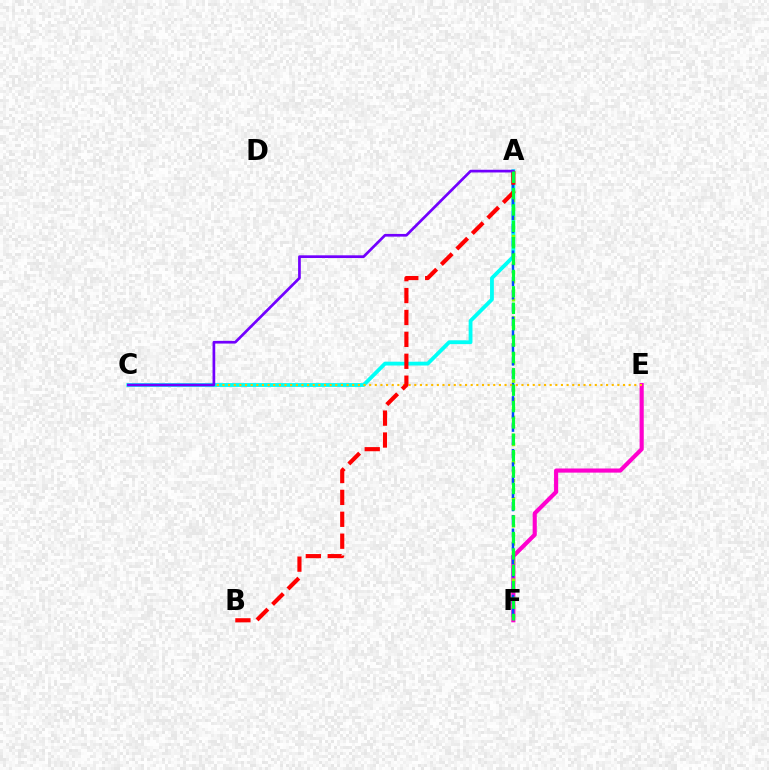{('A', 'C'): [{'color': '#00fff6', 'line_style': 'solid', 'thickness': 2.75}, {'color': '#7200ff', 'line_style': 'solid', 'thickness': 1.94}], ('E', 'F'): [{'color': '#ff00cf', 'line_style': 'solid', 'thickness': 2.97}], ('A', 'F'): [{'color': '#84ff00', 'line_style': 'dotted', 'thickness': 2.46}, {'color': '#004bff', 'line_style': 'dashed', 'thickness': 1.8}, {'color': '#00ff39', 'line_style': 'dashed', 'thickness': 2.23}], ('C', 'E'): [{'color': '#ffbd00', 'line_style': 'dotted', 'thickness': 1.53}], ('A', 'B'): [{'color': '#ff0000', 'line_style': 'dashed', 'thickness': 2.98}]}